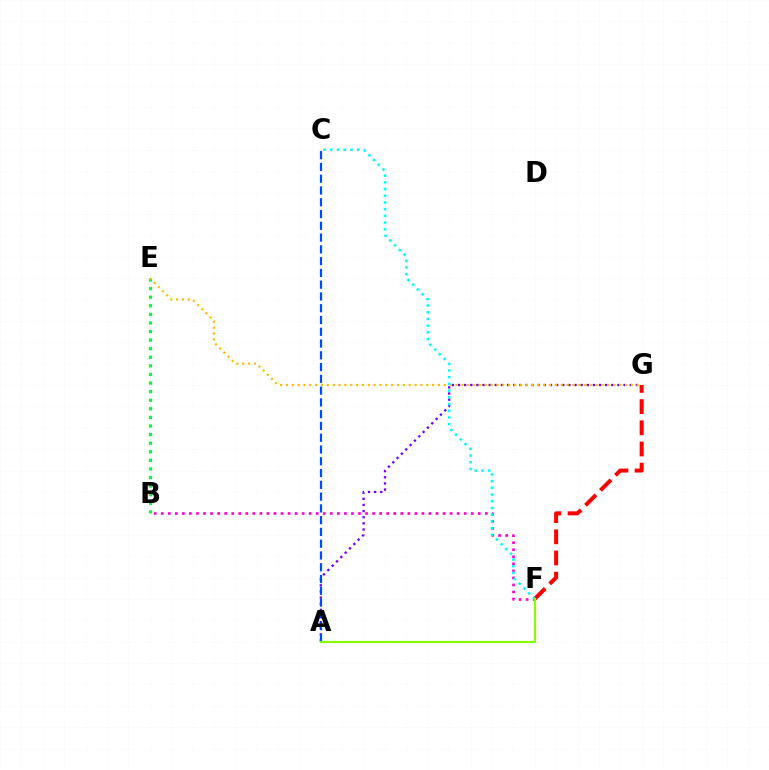{('F', 'G'): [{'color': '#ff0000', 'line_style': 'dashed', 'thickness': 2.88}], ('A', 'G'): [{'color': '#7200ff', 'line_style': 'dotted', 'thickness': 1.67}], ('B', 'E'): [{'color': '#00ff39', 'line_style': 'dotted', 'thickness': 2.33}], ('B', 'F'): [{'color': '#ff00cf', 'line_style': 'dotted', 'thickness': 1.91}], ('E', 'G'): [{'color': '#ffbd00', 'line_style': 'dotted', 'thickness': 1.59}], ('C', 'F'): [{'color': '#00fff6', 'line_style': 'dotted', 'thickness': 1.82}], ('A', 'C'): [{'color': '#004bff', 'line_style': 'dashed', 'thickness': 1.6}], ('A', 'F'): [{'color': '#84ff00', 'line_style': 'solid', 'thickness': 1.55}]}